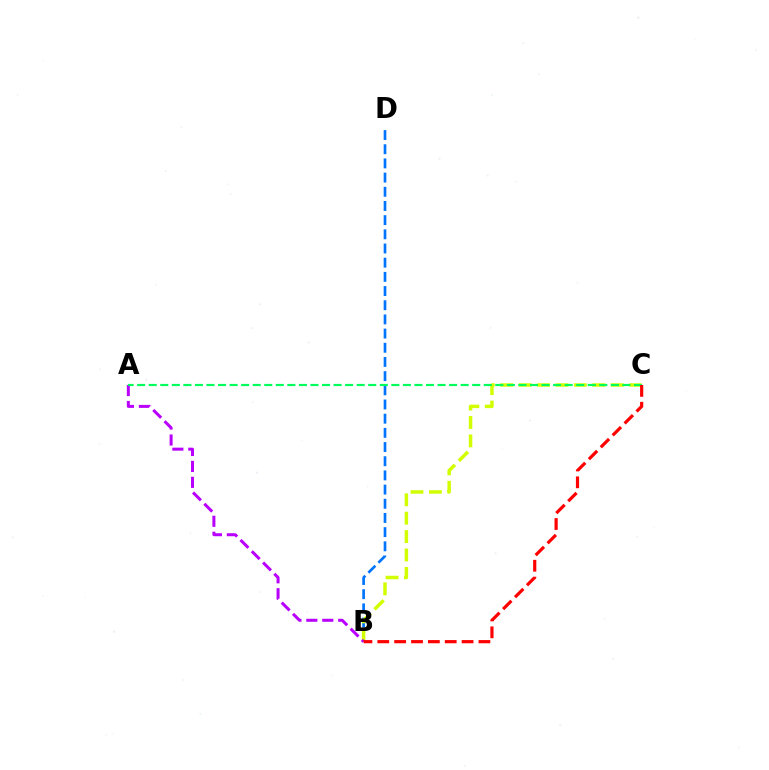{('B', 'D'): [{'color': '#0074ff', 'line_style': 'dashed', 'thickness': 1.93}], ('B', 'C'): [{'color': '#d1ff00', 'line_style': 'dashed', 'thickness': 2.5}, {'color': '#ff0000', 'line_style': 'dashed', 'thickness': 2.29}], ('A', 'B'): [{'color': '#b900ff', 'line_style': 'dashed', 'thickness': 2.16}], ('A', 'C'): [{'color': '#00ff5c', 'line_style': 'dashed', 'thickness': 1.57}]}